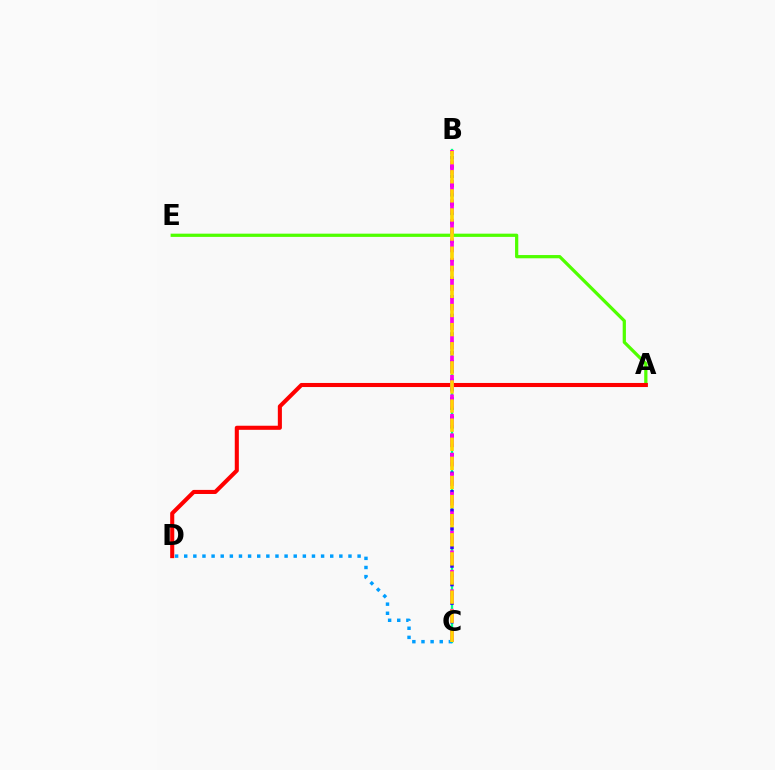{('B', 'C'): [{'color': '#00ff86', 'line_style': 'solid', 'thickness': 1.69}, {'color': '#3700ff', 'line_style': 'dotted', 'thickness': 2.52}, {'color': '#ff00ed', 'line_style': 'dashed', 'thickness': 2.65}, {'color': '#ffd500', 'line_style': 'dashed', 'thickness': 2.6}], ('A', 'E'): [{'color': '#4fff00', 'line_style': 'solid', 'thickness': 2.33}], ('A', 'D'): [{'color': '#ff0000', 'line_style': 'solid', 'thickness': 2.94}], ('C', 'D'): [{'color': '#009eff', 'line_style': 'dotted', 'thickness': 2.48}]}